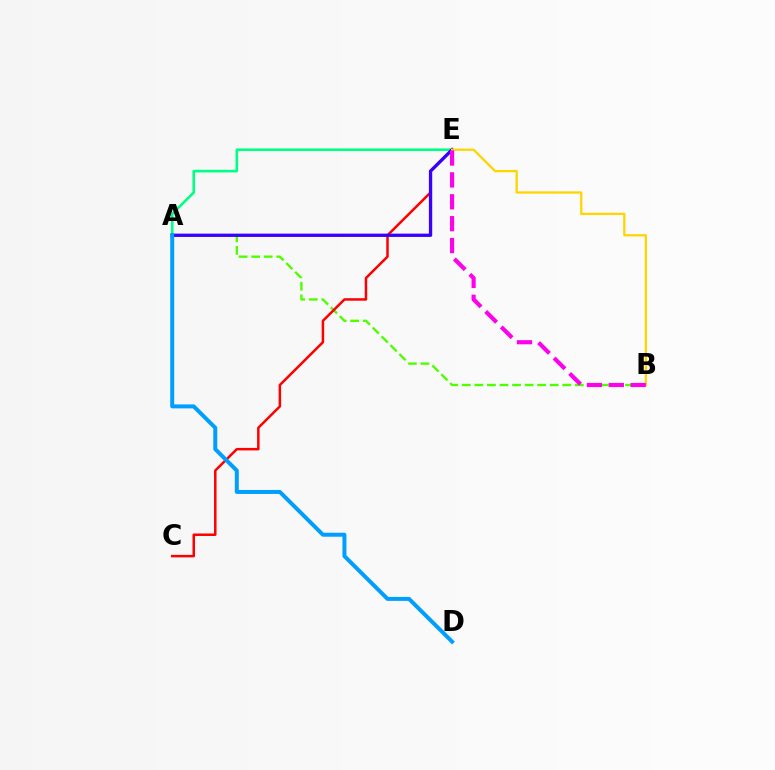{('A', 'E'): [{'color': '#00ff86', 'line_style': 'solid', 'thickness': 1.89}, {'color': '#3700ff', 'line_style': 'solid', 'thickness': 2.37}], ('A', 'B'): [{'color': '#4fff00', 'line_style': 'dashed', 'thickness': 1.71}], ('C', 'E'): [{'color': '#ff0000', 'line_style': 'solid', 'thickness': 1.8}], ('A', 'D'): [{'color': '#009eff', 'line_style': 'solid', 'thickness': 2.86}], ('B', 'E'): [{'color': '#ffd500', 'line_style': 'solid', 'thickness': 1.64}, {'color': '#ff00ed', 'line_style': 'dashed', 'thickness': 2.97}]}